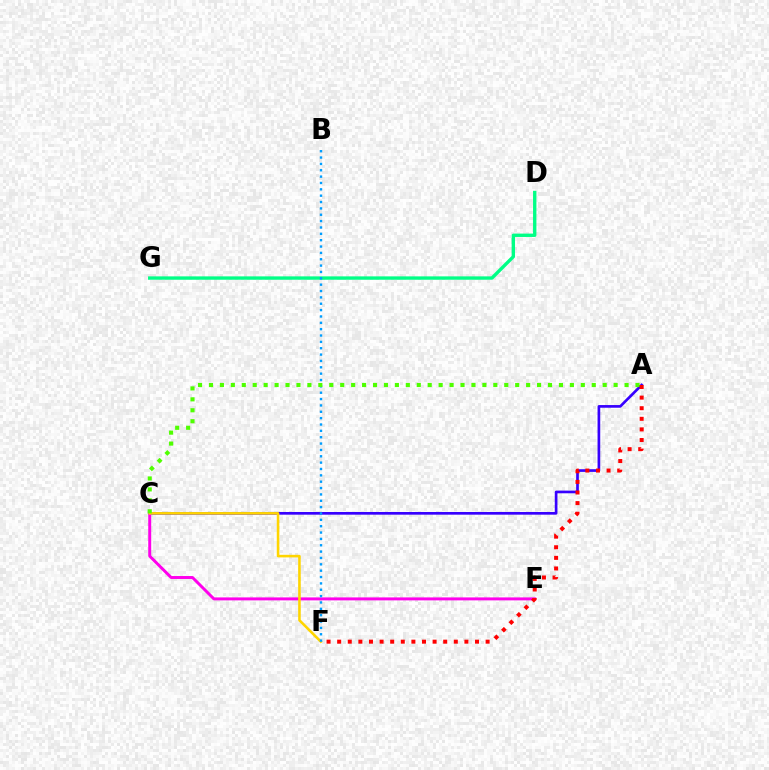{('A', 'C'): [{'color': '#3700ff', 'line_style': 'solid', 'thickness': 1.93}, {'color': '#4fff00', 'line_style': 'dotted', 'thickness': 2.97}], ('C', 'E'): [{'color': '#ff00ed', 'line_style': 'solid', 'thickness': 2.13}], ('C', 'F'): [{'color': '#ffd500', 'line_style': 'solid', 'thickness': 1.86}], ('D', 'G'): [{'color': '#00ff86', 'line_style': 'solid', 'thickness': 2.43}], ('B', 'F'): [{'color': '#009eff', 'line_style': 'dotted', 'thickness': 1.73}], ('A', 'F'): [{'color': '#ff0000', 'line_style': 'dotted', 'thickness': 2.88}]}